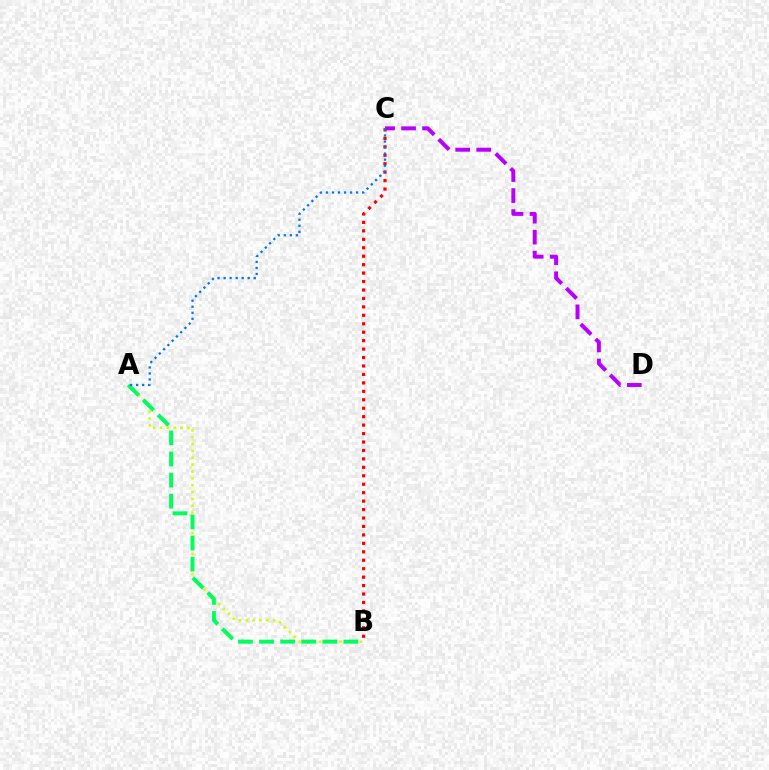{('C', 'D'): [{'color': '#b900ff', 'line_style': 'dashed', 'thickness': 2.85}], ('B', 'C'): [{'color': '#ff0000', 'line_style': 'dotted', 'thickness': 2.29}], ('A', 'B'): [{'color': '#d1ff00', 'line_style': 'dotted', 'thickness': 1.86}, {'color': '#00ff5c', 'line_style': 'dashed', 'thickness': 2.86}], ('A', 'C'): [{'color': '#0074ff', 'line_style': 'dotted', 'thickness': 1.64}]}